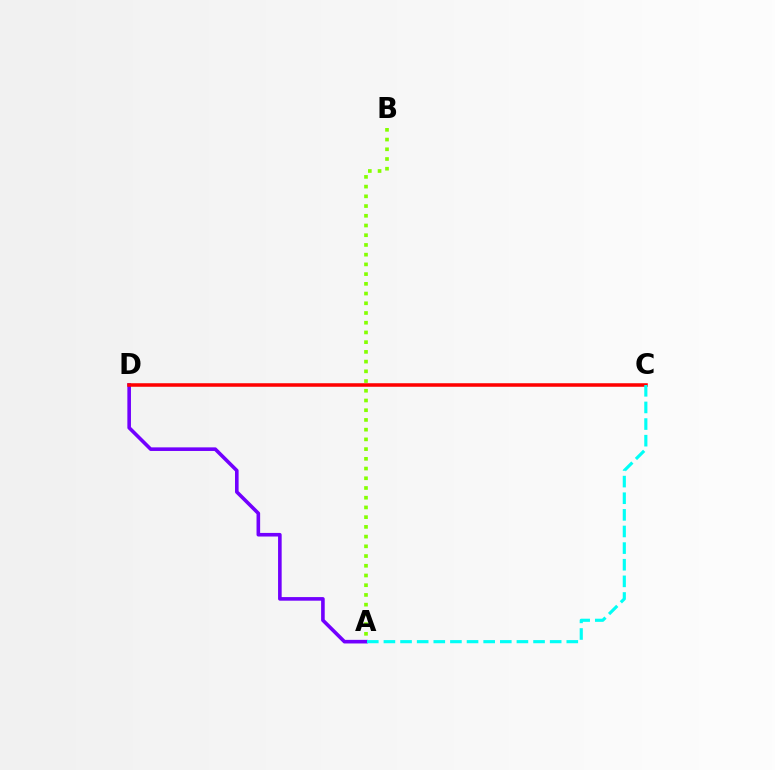{('A', 'B'): [{'color': '#84ff00', 'line_style': 'dotted', 'thickness': 2.64}], ('A', 'D'): [{'color': '#7200ff', 'line_style': 'solid', 'thickness': 2.59}], ('C', 'D'): [{'color': '#ff0000', 'line_style': 'solid', 'thickness': 2.54}], ('A', 'C'): [{'color': '#00fff6', 'line_style': 'dashed', 'thickness': 2.26}]}